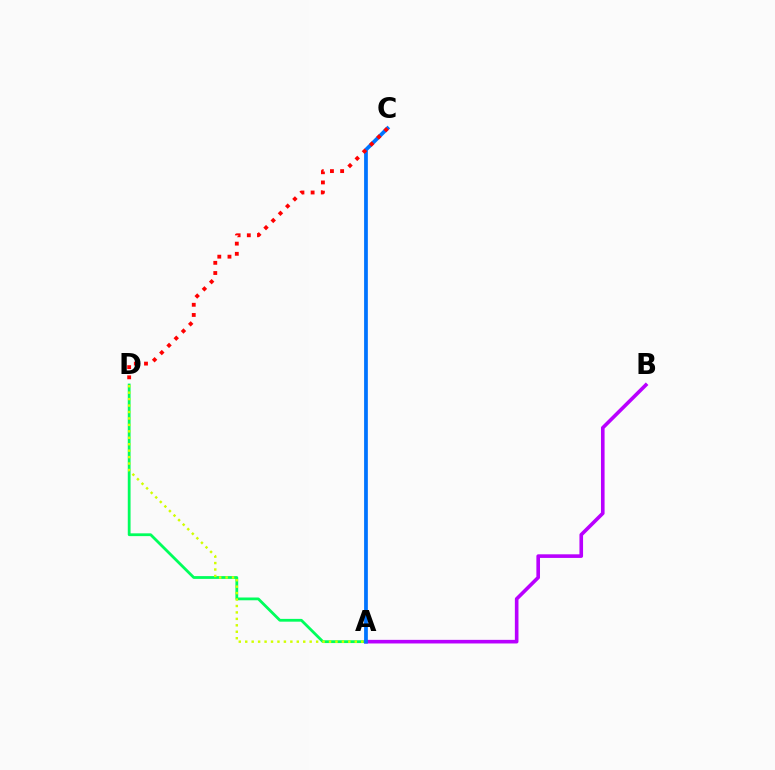{('A', 'D'): [{'color': '#00ff5c', 'line_style': 'solid', 'thickness': 2.01}, {'color': '#d1ff00', 'line_style': 'dotted', 'thickness': 1.75}], ('A', 'B'): [{'color': '#b900ff', 'line_style': 'solid', 'thickness': 2.6}], ('A', 'C'): [{'color': '#0074ff', 'line_style': 'solid', 'thickness': 2.7}], ('C', 'D'): [{'color': '#ff0000', 'line_style': 'dotted', 'thickness': 2.77}]}